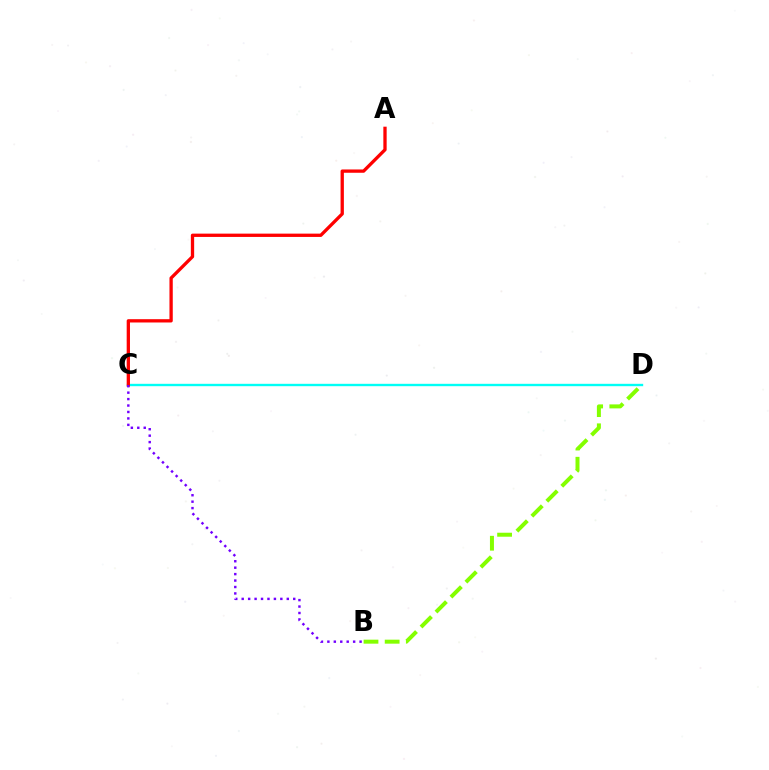{('C', 'D'): [{'color': '#00fff6', 'line_style': 'solid', 'thickness': 1.71}], ('A', 'C'): [{'color': '#ff0000', 'line_style': 'solid', 'thickness': 2.38}], ('B', 'D'): [{'color': '#84ff00', 'line_style': 'dashed', 'thickness': 2.87}], ('B', 'C'): [{'color': '#7200ff', 'line_style': 'dotted', 'thickness': 1.75}]}